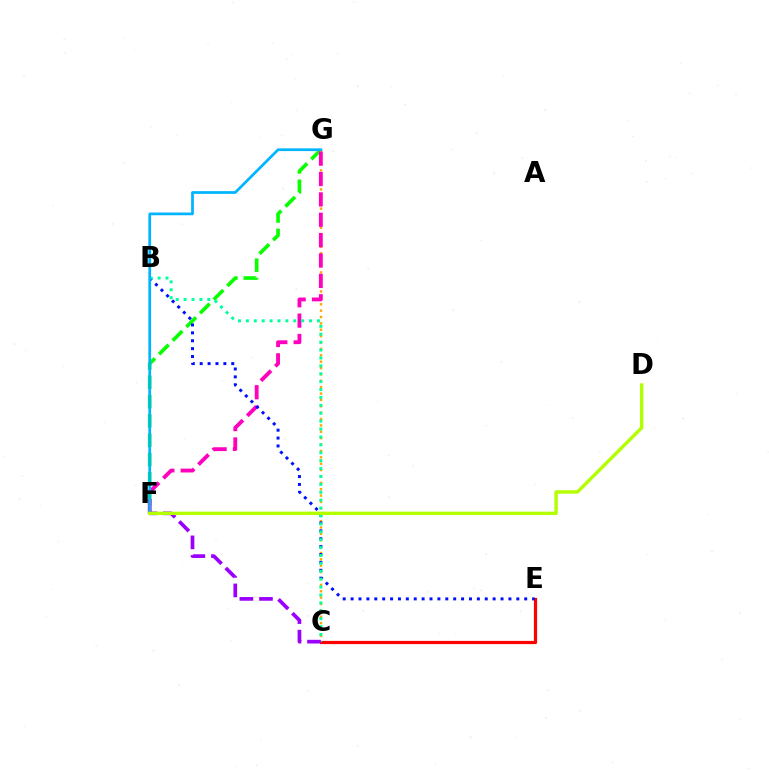{('F', 'G'): [{'color': '#08ff00', 'line_style': 'dashed', 'thickness': 2.63}, {'color': '#ff00bd', 'line_style': 'dashed', 'thickness': 2.77}, {'color': '#00b5ff', 'line_style': 'solid', 'thickness': 1.97}], ('C', 'G'): [{'color': '#ffa500', 'line_style': 'dotted', 'thickness': 1.73}], ('C', 'E'): [{'color': '#ff0000', 'line_style': 'solid', 'thickness': 2.3}], ('B', 'E'): [{'color': '#0010ff', 'line_style': 'dotted', 'thickness': 2.14}], ('B', 'C'): [{'color': '#00ff9d', 'line_style': 'dotted', 'thickness': 2.15}], ('C', 'F'): [{'color': '#9b00ff', 'line_style': 'dashed', 'thickness': 2.66}], ('D', 'F'): [{'color': '#b3ff00', 'line_style': 'solid', 'thickness': 2.45}]}